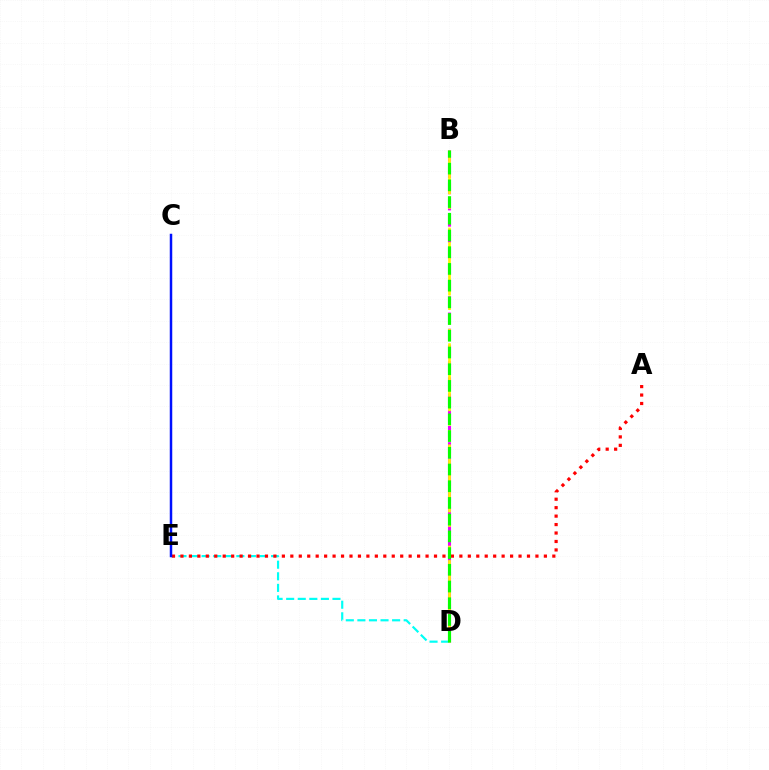{('B', 'D'): [{'color': '#ee00ff', 'line_style': 'dashed', 'thickness': 2.2}, {'color': '#fcf500', 'line_style': 'dashed', 'thickness': 1.96}, {'color': '#08ff00', 'line_style': 'dashed', 'thickness': 2.27}], ('D', 'E'): [{'color': '#00fff6', 'line_style': 'dashed', 'thickness': 1.57}], ('A', 'E'): [{'color': '#ff0000', 'line_style': 'dotted', 'thickness': 2.3}], ('C', 'E'): [{'color': '#0010ff', 'line_style': 'solid', 'thickness': 1.79}]}